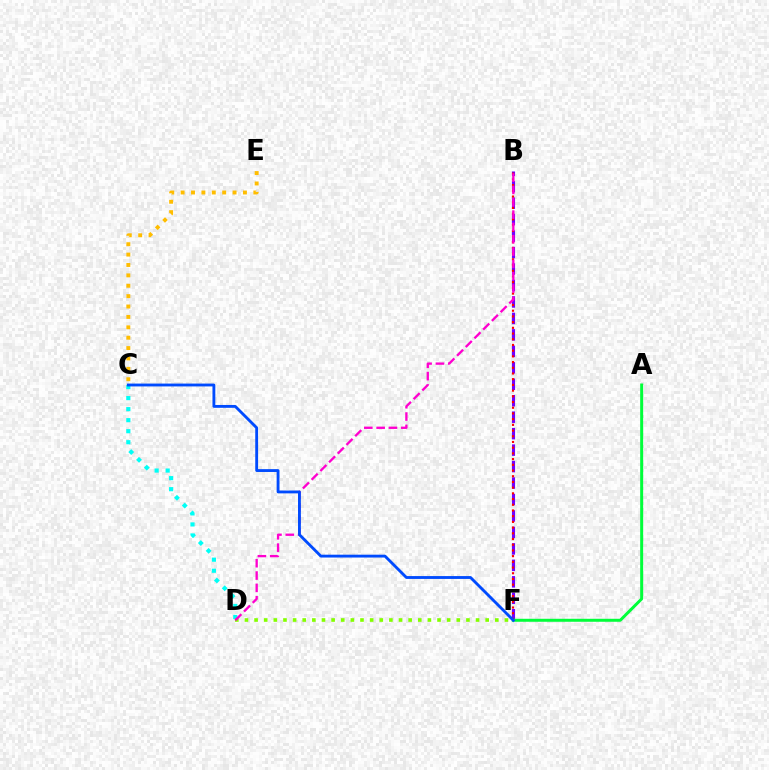{('B', 'F'): [{'color': '#7200ff', 'line_style': 'dashed', 'thickness': 2.24}, {'color': '#ff0000', 'line_style': 'dotted', 'thickness': 1.55}], ('C', 'D'): [{'color': '#00fff6', 'line_style': 'dotted', 'thickness': 3.0}], ('C', 'E'): [{'color': '#ffbd00', 'line_style': 'dotted', 'thickness': 2.82}], ('D', 'F'): [{'color': '#84ff00', 'line_style': 'dotted', 'thickness': 2.62}], ('B', 'D'): [{'color': '#ff00cf', 'line_style': 'dashed', 'thickness': 1.67}], ('A', 'F'): [{'color': '#00ff39', 'line_style': 'solid', 'thickness': 2.15}], ('C', 'F'): [{'color': '#004bff', 'line_style': 'solid', 'thickness': 2.05}]}